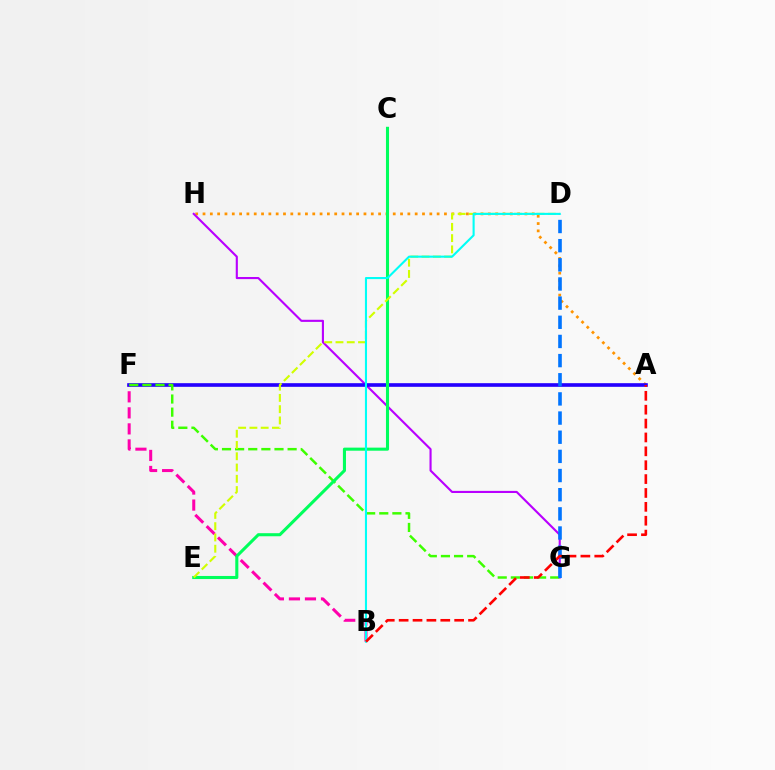{('A', 'H'): [{'color': '#ff9400', 'line_style': 'dotted', 'thickness': 1.99}], ('G', 'H'): [{'color': '#b900ff', 'line_style': 'solid', 'thickness': 1.52}], ('B', 'F'): [{'color': '#ff00ac', 'line_style': 'dashed', 'thickness': 2.18}], ('A', 'F'): [{'color': '#2500ff', 'line_style': 'solid', 'thickness': 2.62}], ('F', 'G'): [{'color': '#3dff00', 'line_style': 'dashed', 'thickness': 1.78}], ('C', 'E'): [{'color': '#00ff5c', 'line_style': 'solid', 'thickness': 2.21}], ('D', 'E'): [{'color': '#d1ff00', 'line_style': 'dashed', 'thickness': 1.53}], ('B', 'D'): [{'color': '#00fff6', 'line_style': 'solid', 'thickness': 1.51}], ('D', 'G'): [{'color': '#0074ff', 'line_style': 'dashed', 'thickness': 2.6}], ('A', 'B'): [{'color': '#ff0000', 'line_style': 'dashed', 'thickness': 1.89}]}